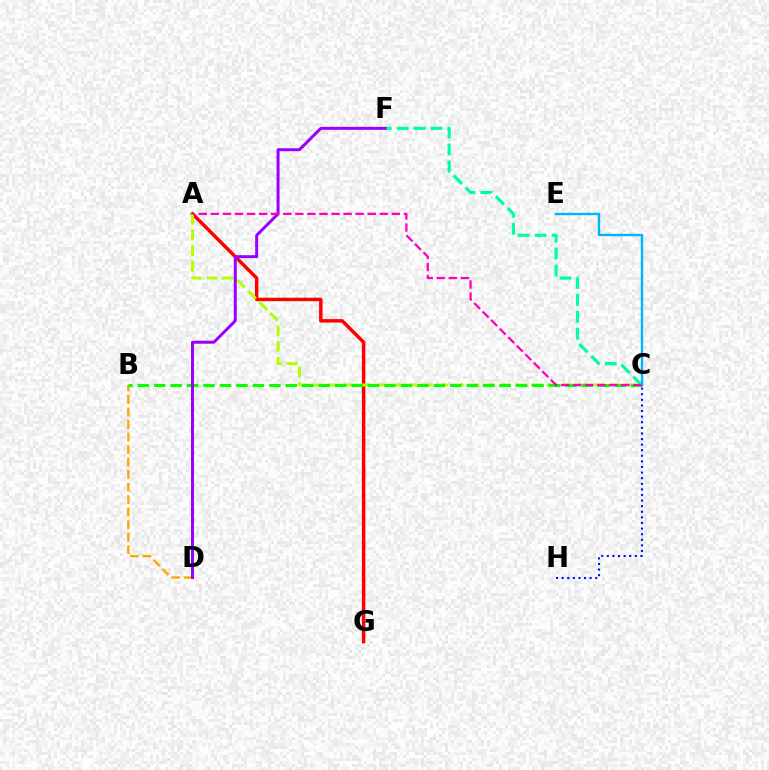{('C', 'F'): [{'color': '#00ff9d', 'line_style': 'dashed', 'thickness': 2.3}], ('B', 'D'): [{'color': '#ffa500', 'line_style': 'dashed', 'thickness': 1.7}], ('A', 'G'): [{'color': '#ff0000', 'line_style': 'solid', 'thickness': 2.5}], ('A', 'C'): [{'color': '#b3ff00', 'line_style': 'dashed', 'thickness': 2.12}, {'color': '#ff00bd', 'line_style': 'dashed', 'thickness': 1.64}], ('B', 'C'): [{'color': '#08ff00', 'line_style': 'dashed', 'thickness': 2.23}], ('D', 'F'): [{'color': '#9b00ff', 'line_style': 'solid', 'thickness': 2.16}], ('C', 'H'): [{'color': '#0010ff', 'line_style': 'dotted', 'thickness': 1.52}], ('C', 'E'): [{'color': '#00b5ff', 'line_style': 'solid', 'thickness': 1.73}]}